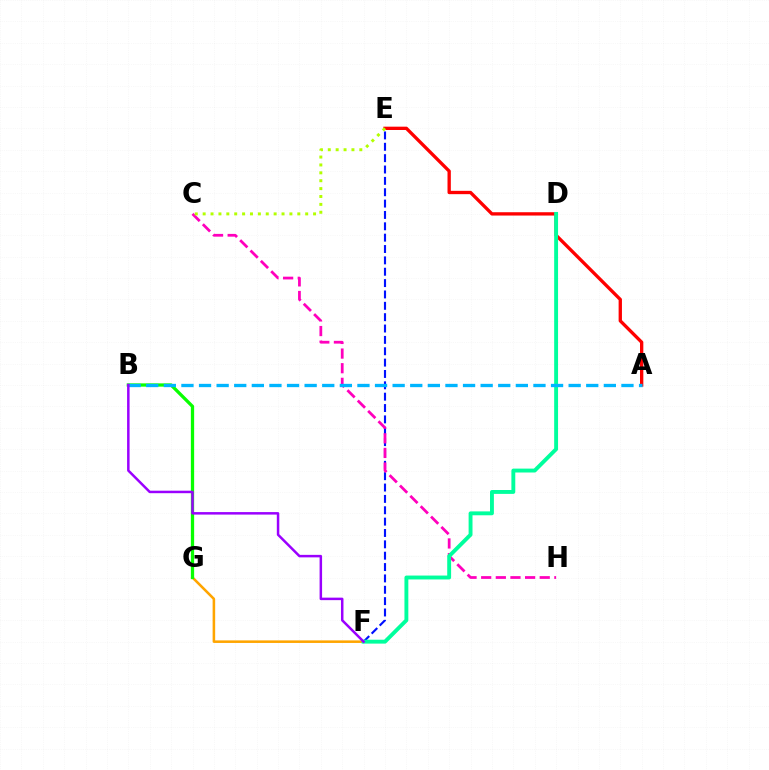{('F', 'G'): [{'color': '#ffa500', 'line_style': 'solid', 'thickness': 1.84}], ('E', 'F'): [{'color': '#0010ff', 'line_style': 'dashed', 'thickness': 1.54}], ('C', 'H'): [{'color': '#ff00bd', 'line_style': 'dashed', 'thickness': 1.99}], ('A', 'E'): [{'color': '#ff0000', 'line_style': 'solid', 'thickness': 2.39}], ('B', 'G'): [{'color': '#08ff00', 'line_style': 'solid', 'thickness': 2.36}], ('C', 'E'): [{'color': '#b3ff00', 'line_style': 'dotted', 'thickness': 2.14}], ('D', 'F'): [{'color': '#00ff9d', 'line_style': 'solid', 'thickness': 2.8}], ('A', 'B'): [{'color': '#00b5ff', 'line_style': 'dashed', 'thickness': 2.39}], ('B', 'F'): [{'color': '#9b00ff', 'line_style': 'solid', 'thickness': 1.8}]}